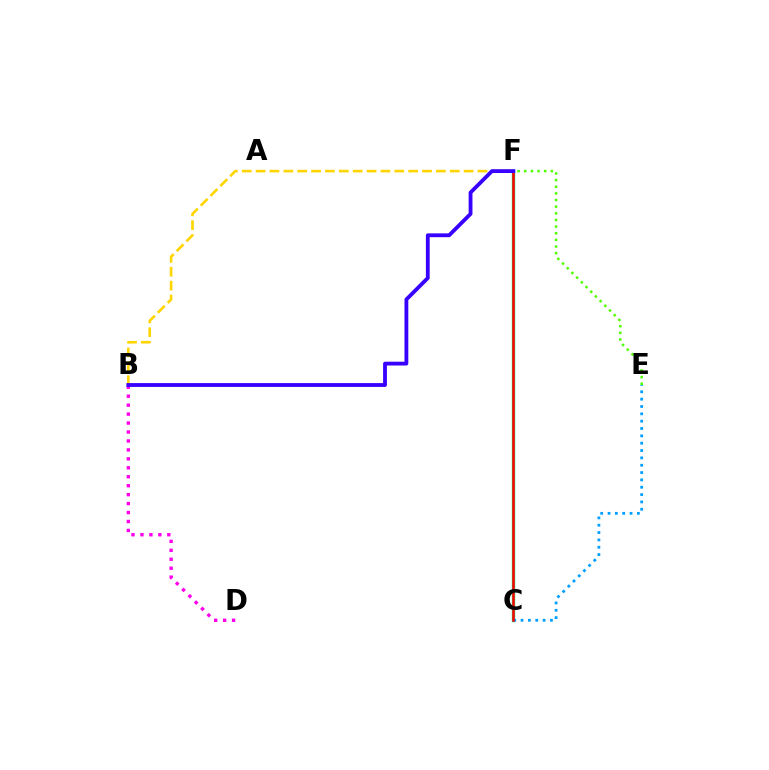{('C', 'F'): [{'color': '#00ff86', 'line_style': 'solid', 'thickness': 2.46}, {'color': '#ff0000', 'line_style': 'solid', 'thickness': 1.83}], ('B', 'D'): [{'color': '#ff00ed', 'line_style': 'dotted', 'thickness': 2.43}], ('B', 'F'): [{'color': '#ffd500', 'line_style': 'dashed', 'thickness': 1.88}, {'color': '#3700ff', 'line_style': 'solid', 'thickness': 2.74}], ('E', 'F'): [{'color': '#4fff00', 'line_style': 'dotted', 'thickness': 1.8}], ('C', 'E'): [{'color': '#009eff', 'line_style': 'dotted', 'thickness': 1.99}]}